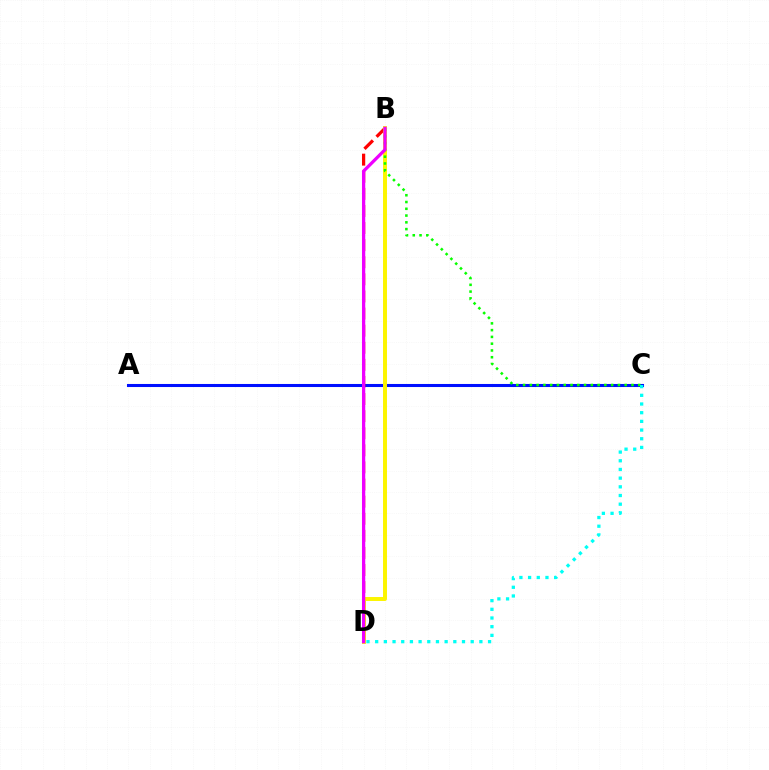{('A', 'C'): [{'color': '#0010ff', 'line_style': 'solid', 'thickness': 2.2}], ('B', 'D'): [{'color': '#ff0000', 'line_style': 'dashed', 'thickness': 2.32}, {'color': '#fcf500', 'line_style': 'solid', 'thickness': 2.85}, {'color': '#ee00ff', 'line_style': 'solid', 'thickness': 2.35}], ('B', 'C'): [{'color': '#08ff00', 'line_style': 'dotted', 'thickness': 1.84}], ('C', 'D'): [{'color': '#00fff6', 'line_style': 'dotted', 'thickness': 2.36}]}